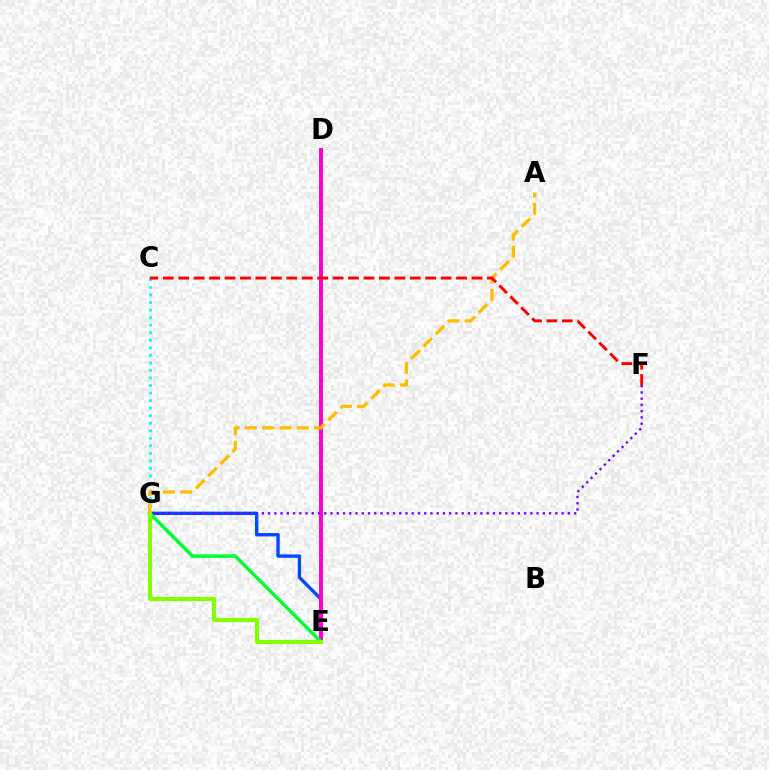{('E', 'G'): [{'color': '#004bff', 'line_style': 'solid', 'thickness': 2.43}, {'color': '#00ff39', 'line_style': 'solid', 'thickness': 2.54}, {'color': '#84ff00', 'line_style': 'solid', 'thickness': 2.93}], ('D', 'E'): [{'color': '#ff00cf', 'line_style': 'solid', 'thickness': 2.83}], ('C', 'G'): [{'color': '#00fff6', 'line_style': 'dotted', 'thickness': 2.05}], ('F', 'G'): [{'color': '#7200ff', 'line_style': 'dotted', 'thickness': 1.7}], ('A', 'G'): [{'color': '#ffbd00', 'line_style': 'dashed', 'thickness': 2.35}], ('C', 'F'): [{'color': '#ff0000', 'line_style': 'dashed', 'thickness': 2.1}]}